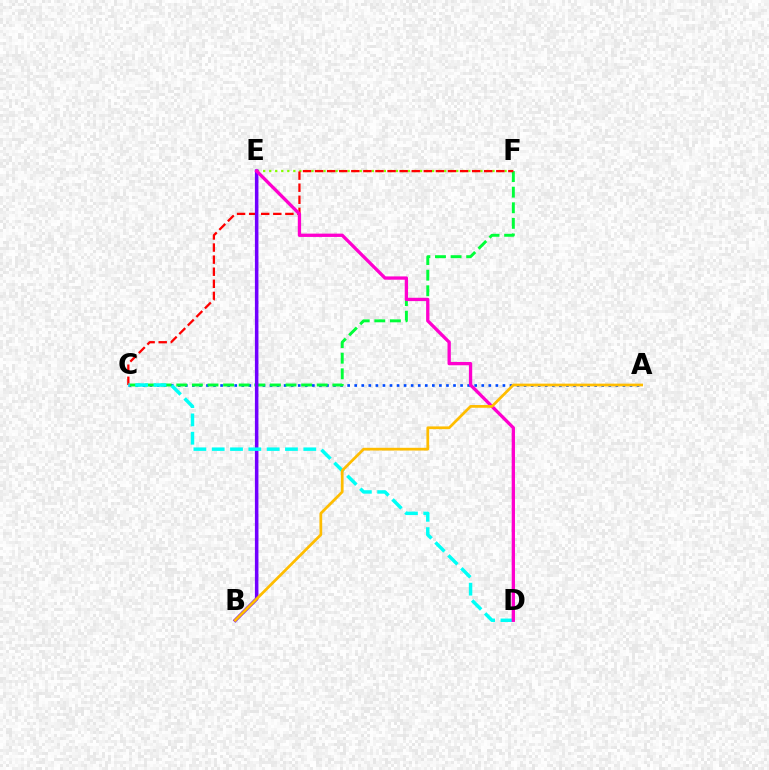{('A', 'C'): [{'color': '#004bff', 'line_style': 'dotted', 'thickness': 1.92}], ('E', 'F'): [{'color': '#84ff00', 'line_style': 'dotted', 'thickness': 1.64}], ('C', 'F'): [{'color': '#00ff39', 'line_style': 'dashed', 'thickness': 2.12}, {'color': '#ff0000', 'line_style': 'dashed', 'thickness': 1.64}], ('B', 'E'): [{'color': '#7200ff', 'line_style': 'solid', 'thickness': 2.55}], ('C', 'D'): [{'color': '#00fff6', 'line_style': 'dashed', 'thickness': 2.49}], ('D', 'E'): [{'color': '#ff00cf', 'line_style': 'solid', 'thickness': 2.38}], ('A', 'B'): [{'color': '#ffbd00', 'line_style': 'solid', 'thickness': 1.97}]}